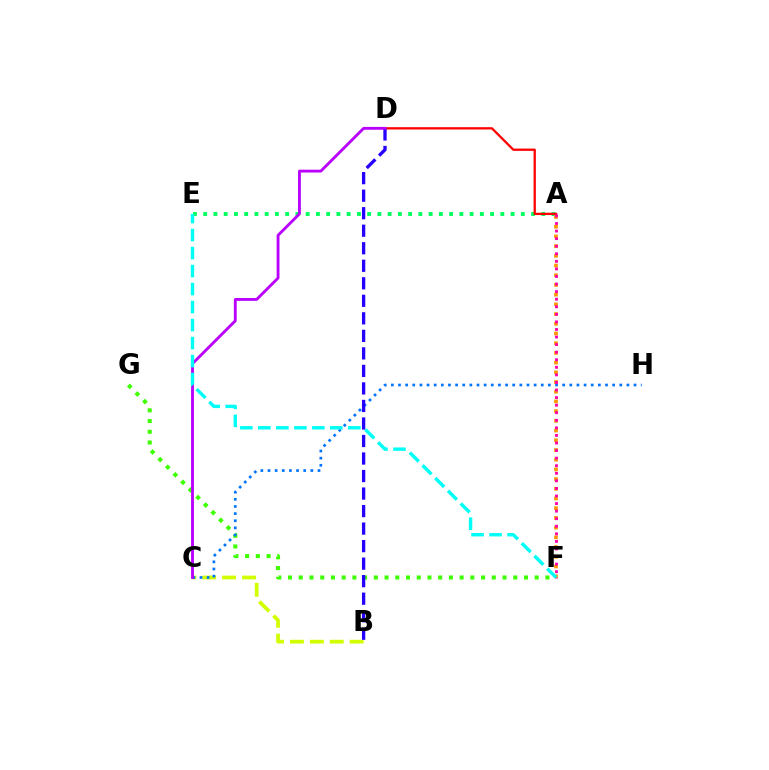{('A', 'E'): [{'color': '#00ff5c', 'line_style': 'dotted', 'thickness': 2.78}], ('A', 'D'): [{'color': '#ff0000', 'line_style': 'solid', 'thickness': 1.65}], ('B', 'C'): [{'color': '#d1ff00', 'line_style': 'dashed', 'thickness': 2.7}], ('F', 'G'): [{'color': '#3dff00', 'line_style': 'dotted', 'thickness': 2.91}], ('A', 'F'): [{'color': '#ff9400', 'line_style': 'dotted', 'thickness': 2.64}, {'color': '#ff00ac', 'line_style': 'dotted', 'thickness': 2.06}], ('C', 'H'): [{'color': '#0074ff', 'line_style': 'dotted', 'thickness': 1.94}], ('B', 'D'): [{'color': '#2500ff', 'line_style': 'dashed', 'thickness': 2.38}], ('C', 'D'): [{'color': '#b900ff', 'line_style': 'solid', 'thickness': 2.05}], ('E', 'F'): [{'color': '#00fff6', 'line_style': 'dashed', 'thickness': 2.45}]}